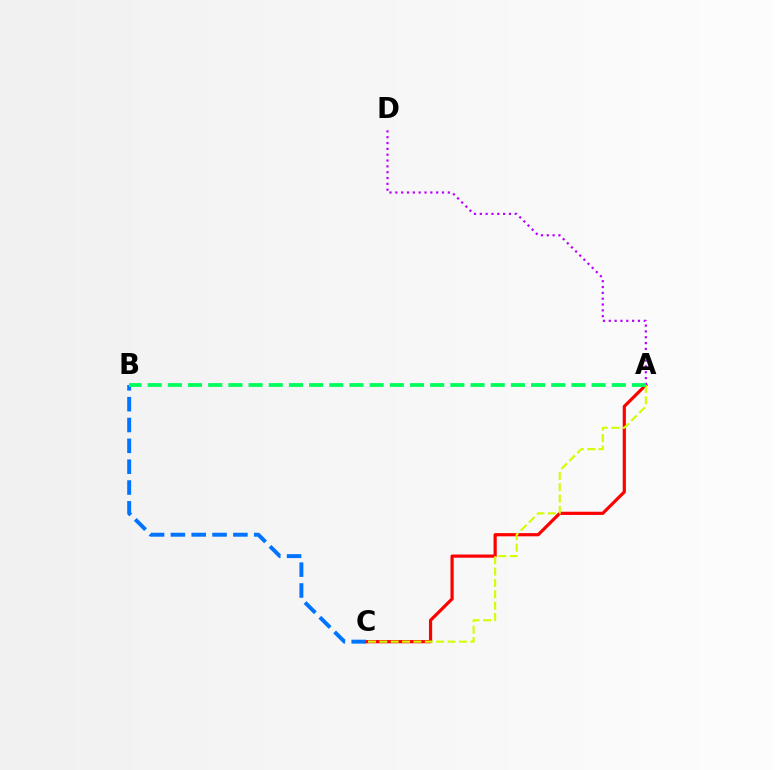{('A', 'C'): [{'color': '#ff0000', 'line_style': 'solid', 'thickness': 2.3}, {'color': '#d1ff00', 'line_style': 'dashed', 'thickness': 1.54}], ('A', 'D'): [{'color': '#b900ff', 'line_style': 'dotted', 'thickness': 1.58}], ('B', 'C'): [{'color': '#0074ff', 'line_style': 'dashed', 'thickness': 2.83}], ('A', 'B'): [{'color': '#00ff5c', 'line_style': 'dashed', 'thickness': 2.74}]}